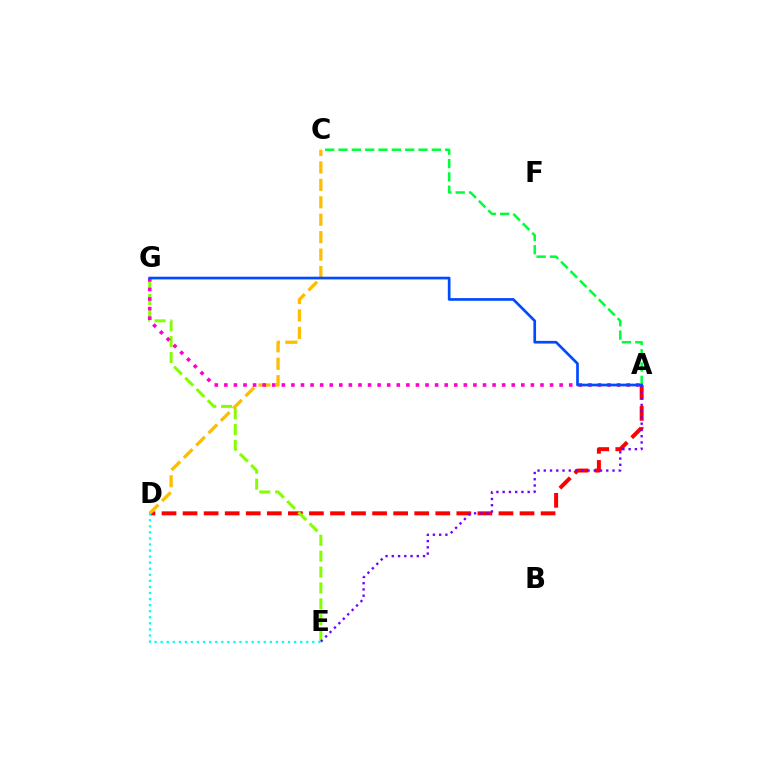{('A', 'D'): [{'color': '#ff0000', 'line_style': 'dashed', 'thickness': 2.86}], ('E', 'G'): [{'color': '#84ff00', 'line_style': 'dashed', 'thickness': 2.16}], ('A', 'E'): [{'color': '#7200ff', 'line_style': 'dotted', 'thickness': 1.7}], ('A', 'C'): [{'color': '#00ff39', 'line_style': 'dashed', 'thickness': 1.81}], ('C', 'D'): [{'color': '#ffbd00', 'line_style': 'dashed', 'thickness': 2.37}], ('D', 'E'): [{'color': '#00fff6', 'line_style': 'dotted', 'thickness': 1.65}], ('A', 'G'): [{'color': '#ff00cf', 'line_style': 'dotted', 'thickness': 2.6}, {'color': '#004bff', 'line_style': 'solid', 'thickness': 1.94}]}